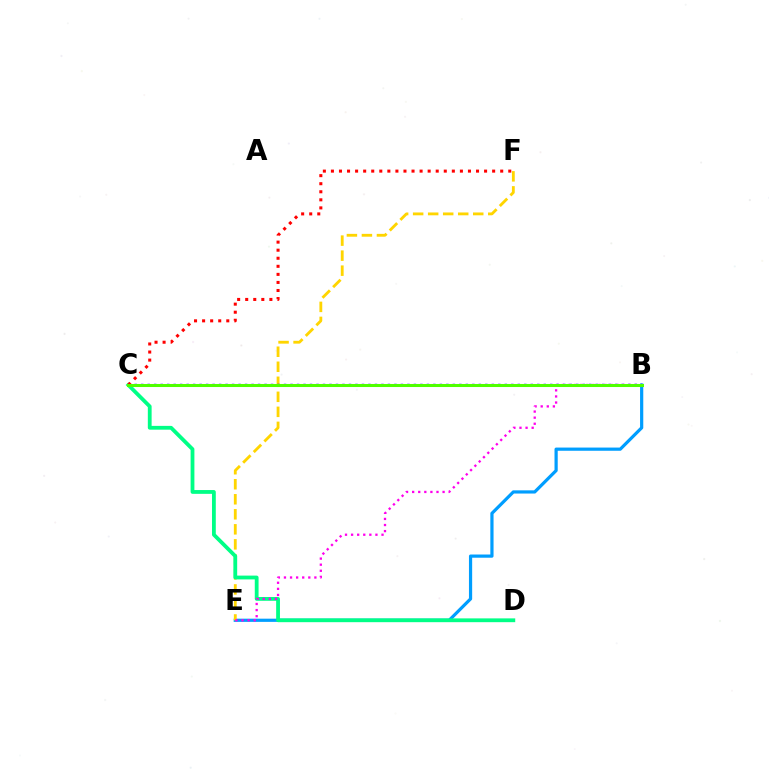{('B', 'E'): [{'color': '#009eff', 'line_style': 'solid', 'thickness': 2.31}, {'color': '#ff00ed', 'line_style': 'dotted', 'thickness': 1.65}], ('E', 'F'): [{'color': '#ffd500', 'line_style': 'dashed', 'thickness': 2.04}], ('C', 'D'): [{'color': '#00ff86', 'line_style': 'solid', 'thickness': 2.73}], ('B', 'C'): [{'color': '#3700ff', 'line_style': 'dotted', 'thickness': 1.76}, {'color': '#4fff00', 'line_style': 'solid', 'thickness': 2.19}], ('C', 'F'): [{'color': '#ff0000', 'line_style': 'dotted', 'thickness': 2.19}]}